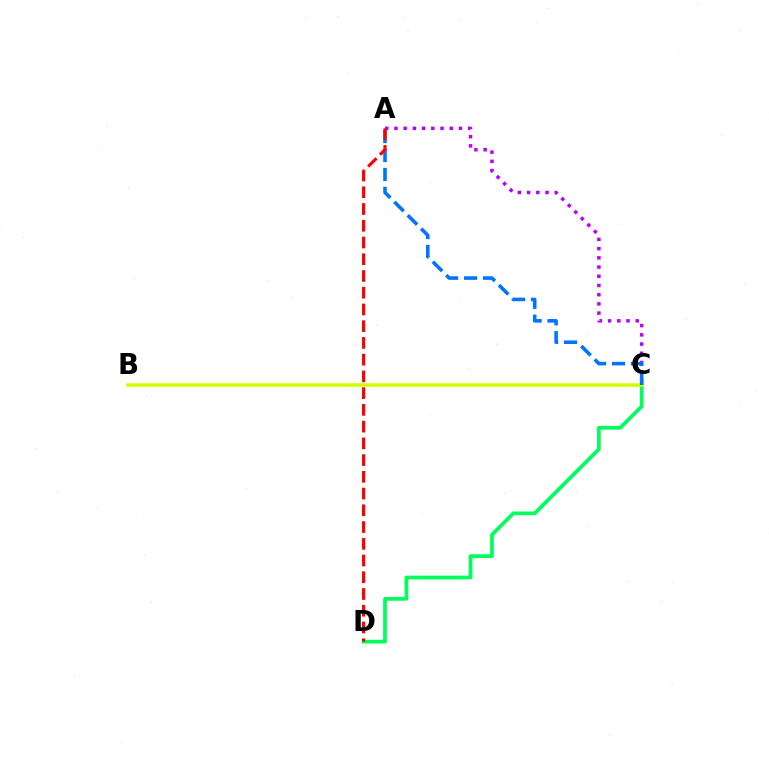{('C', 'D'): [{'color': '#00ff5c', 'line_style': 'solid', 'thickness': 2.68}], ('A', 'C'): [{'color': '#b900ff', 'line_style': 'dotted', 'thickness': 2.5}, {'color': '#0074ff', 'line_style': 'dashed', 'thickness': 2.57}], ('B', 'C'): [{'color': '#d1ff00', 'line_style': 'solid', 'thickness': 2.57}], ('A', 'D'): [{'color': '#ff0000', 'line_style': 'dashed', 'thickness': 2.27}]}